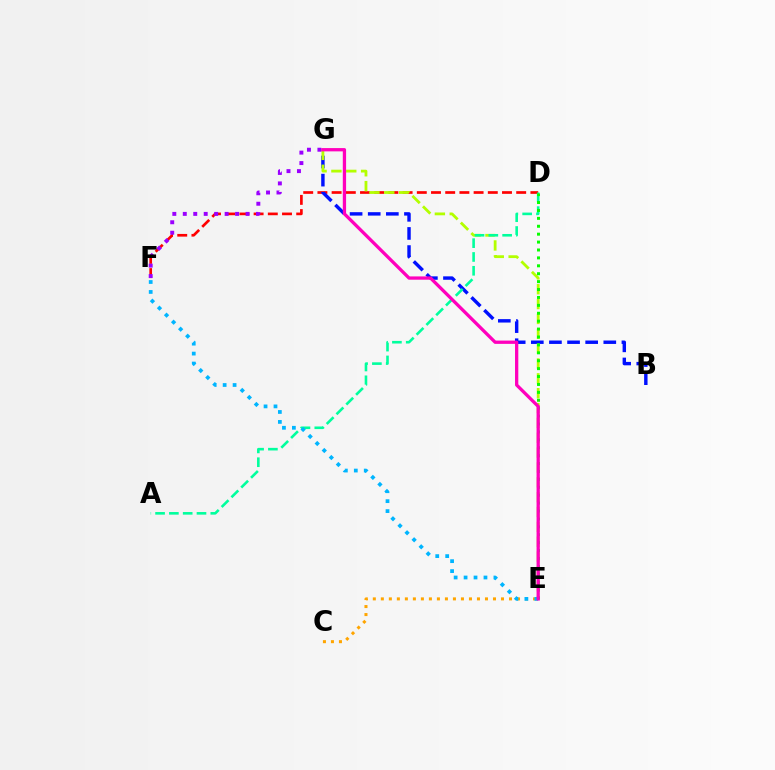{('D', 'F'): [{'color': '#ff0000', 'line_style': 'dashed', 'thickness': 1.93}], ('B', 'G'): [{'color': '#0010ff', 'line_style': 'dashed', 'thickness': 2.46}], ('C', 'E'): [{'color': '#ffa500', 'line_style': 'dotted', 'thickness': 2.18}], ('E', 'G'): [{'color': '#b3ff00', 'line_style': 'dashed', 'thickness': 2.02}, {'color': '#ff00bd', 'line_style': 'solid', 'thickness': 2.37}], ('F', 'G'): [{'color': '#9b00ff', 'line_style': 'dotted', 'thickness': 2.84}], ('A', 'D'): [{'color': '#00ff9d', 'line_style': 'dashed', 'thickness': 1.88}], ('D', 'E'): [{'color': '#08ff00', 'line_style': 'dotted', 'thickness': 2.15}], ('E', 'F'): [{'color': '#00b5ff', 'line_style': 'dotted', 'thickness': 2.7}]}